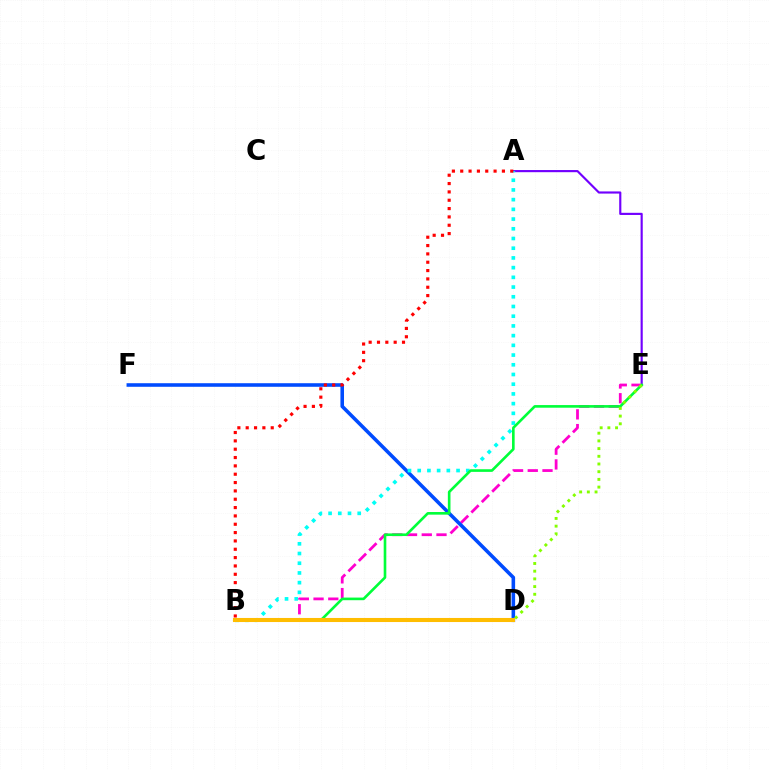{('A', 'E'): [{'color': '#7200ff', 'line_style': 'solid', 'thickness': 1.55}], ('B', 'E'): [{'color': '#ff00cf', 'line_style': 'dashed', 'thickness': 2.0}, {'color': '#00ff39', 'line_style': 'solid', 'thickness': 1.89}], ('D', 'F'): [{'color': '#004bff', 'line_style': 'solid', 'thickness': 2.57}], ('A', 'B'): [{'color': '#00fff6', 'line_style': 'dotted', 'thickness': 2.64}, {'color': '#ff0000', 'line_style': 'dotted', 'thickness': 2.27}], ('D', 'E'): [{'color': '#84ff00', 'line_style': 'dotted', 'thickness': 2.09}], ('B', 'D'): [{'color': '#ffbd00', 'line_style': 'solid', 'thickness': 2.93}]}